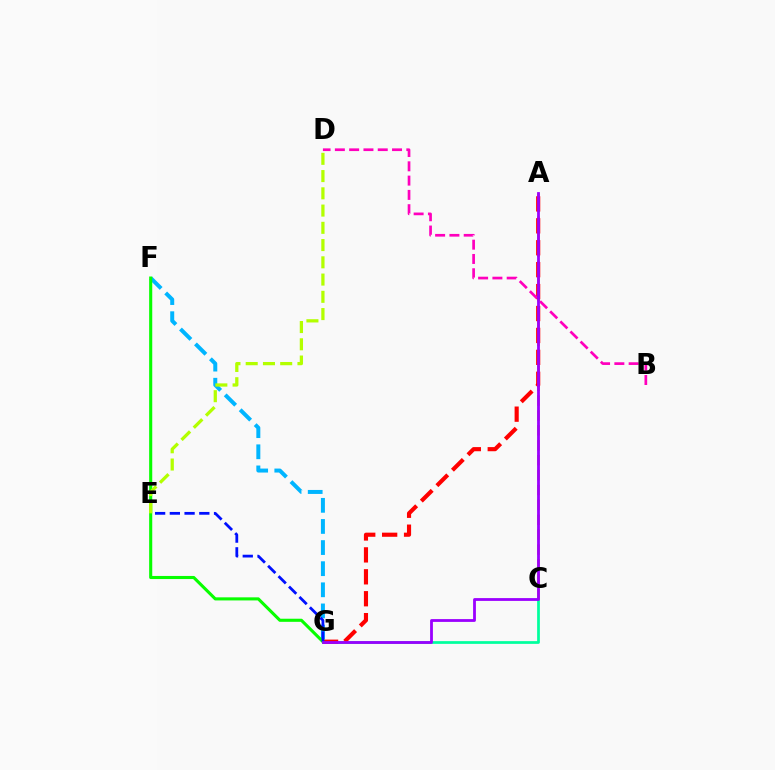{('C', 'G'): [{'color': '#00ff9d', 'line_style': 'solid', 'thickness': 1.96}], ('A', 'C'): [{'color': '#ffa500', 'line_style': 'dashed', 'thickness': 2.02}], ('F', 'G'): [{'color': '#00b5ff', 'line_style': 'dashed', 'thickness': 2.87}, {'color': '#08ff00', 'line_style': 'solid', 'thickness': 2.23}], ('A', 'G'): [{'color': '#ff0000', 'line_style': 'dashed', 'thickness': 2.98}, {'color': '#9b00ff', 'line_style': 'solid', 'thickness': 2.02}], ('B', 'D'): [{'color': '#ff00bd', 'line_style': 'dashed', 'thickness': 1.94}], ('D', 'E'): [{'color': '#b3ff00', 'line_style': 'dashed', 'thickness': 2.34}], ('E', 'G'): [{'color': '#0010ff', 'line_style': 'dashed', 'thickness': 2.0}]}